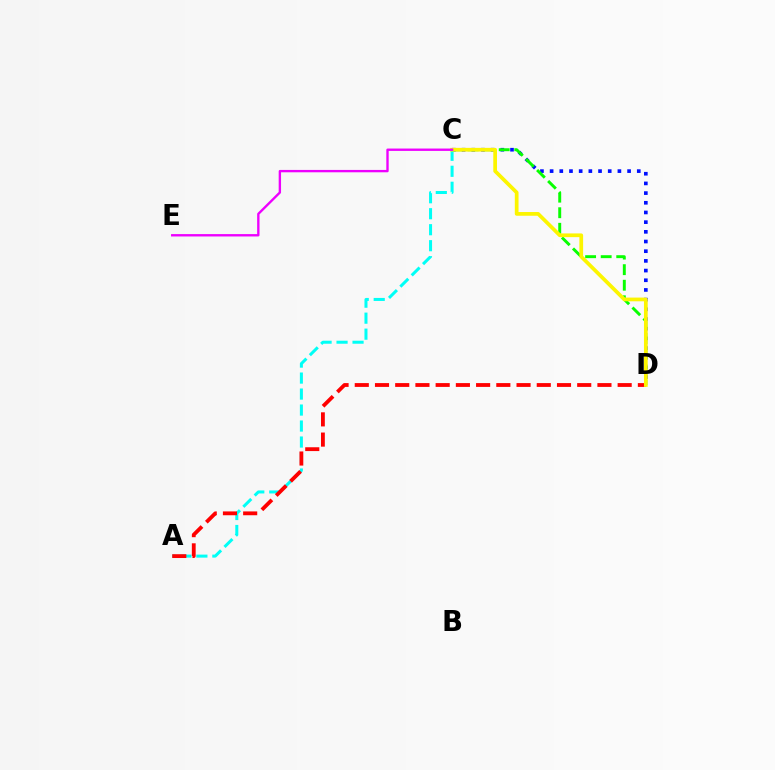{('C', 'D'): [{'color': '#0010ff', 'line_style': 'dotted', 'thickness': 2.63}, {'color': '#08ff00', 'line_style': 'dashed', 'thickness': 2.11}, {'color': '#fcf500', 'line_style': 'solid', 'thickness': 2.68}], ('A', 'C'): [{'color': '#00fff6', 'line_style': 'dashed', 'thickness': 2.17}], ('A', 'D'): [{'color': '#ff0000', 'line_style': 'dashed', 'thickness': 2.75}], ('C', 'E'): [{'color': '#ee00ff', 'line_style': 'solid', 'thickness': 1.7}]}